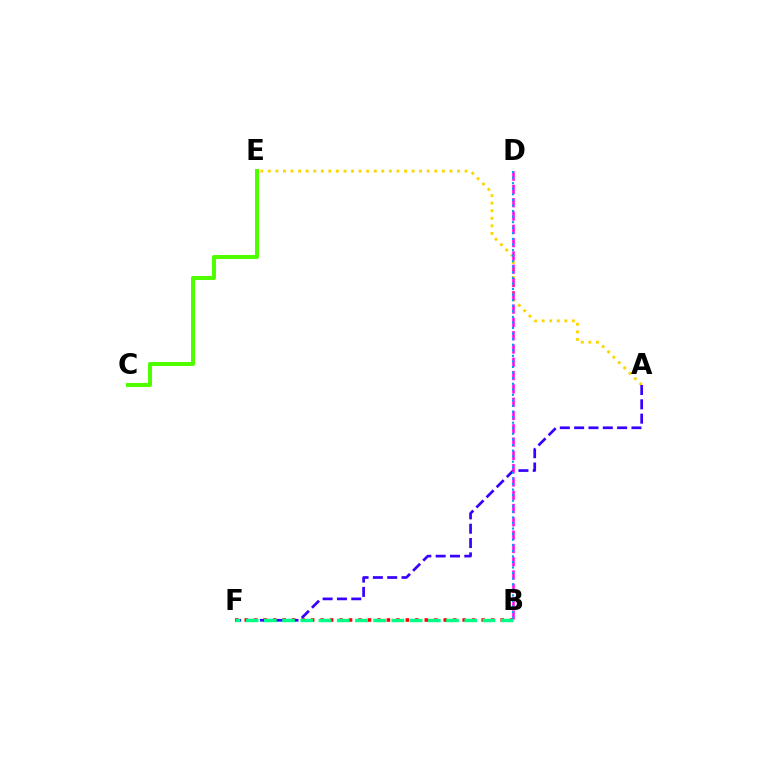{('B', 'F'): [{'color': '#ff0000', 'line_style': 'dotted', 'thickness': 2.57}, {'color': '#00ff86', 'line_style': 'dashed', 'thickness': 2.47}], ('C', 'E'): [{'color': '#4fff00', 'line_style': 'solid', 'thickness': 2.92}], ('A', 'E'): [{'color': '#ffd500', 'line_style': 'dotted', 'thickness': 2.06}], ('A', 'F'): [{'color': '#3700ff', 'line_style': 'dashed', 'thickness': 1.95}], ('B', 'D'): [{'color': '#ff00ed', 'line_style': 'dashed', 'thickness': 1.81}, {'color': '#009eff', 'line_style': 'dotted', 'thickness': 1.51}]}